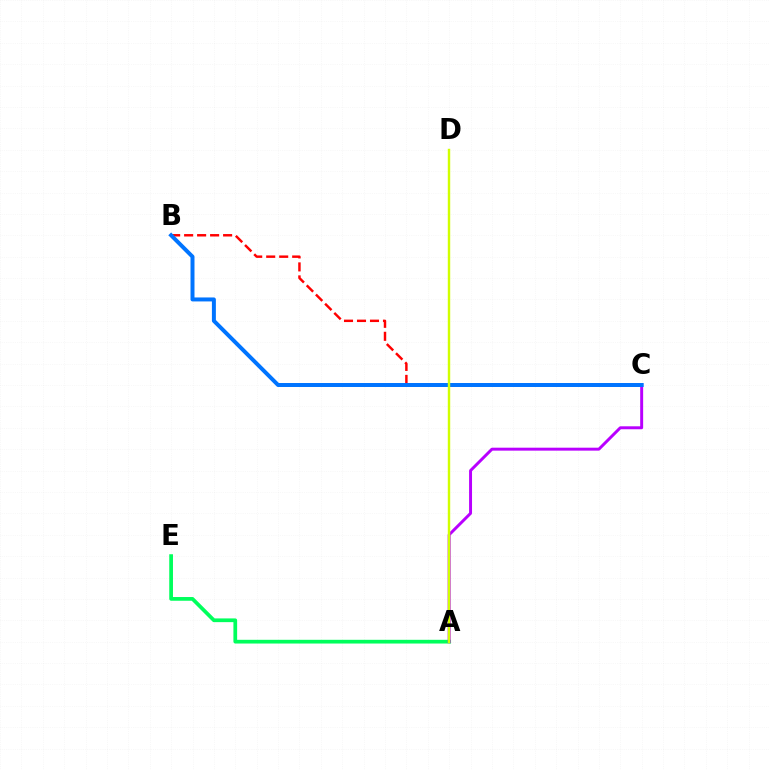{('B', 'C'): [{'color': '#ff0000', 'line_style': 'dashed', 'thickness': 1.76}, {'color': '#0074ff', 'line_style': 'solid', 'thickness': 2.86}], ('A', 'E'): [{'color': '#00ff5c', 'line_style': 'solid', 'thickness': 2.68}], ('A', 'C'): [{'color': '#b900ff', 'line_style': 'solid', 'thickness': 2.12}], ('A', 'D'): [{'color': '#d1ff00', 'line_style': 'solid', 'thickness': 1.75}]}